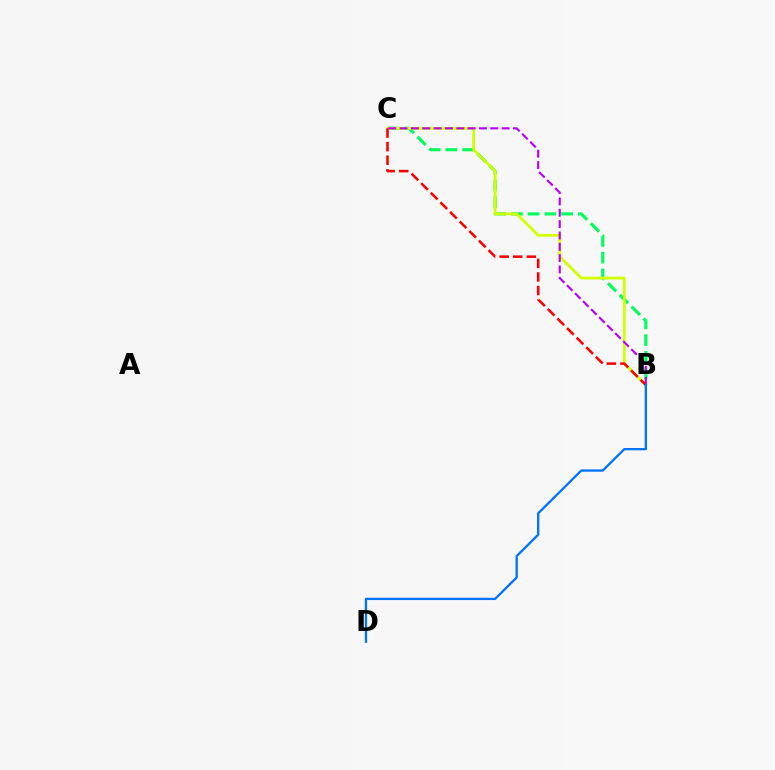{('B', 'C'): [{'color': '#00ff5c', 'line_style': 'dashed', 'thickness': 2.27}, {'color': '#d1ff00', 'line_style': 'solid', 'thickness': 2.0}, {'color': '#ff0000', 'line_style': 'dashed', 'thickness': 1.84}, {'color': '#b900ff', 'line_style': 'dashed', 'thickness': 1.54}], ('B', 'D'): [{'color': '#0074ff', 'line_style': 'solid', 'thickness': 1.67}]}